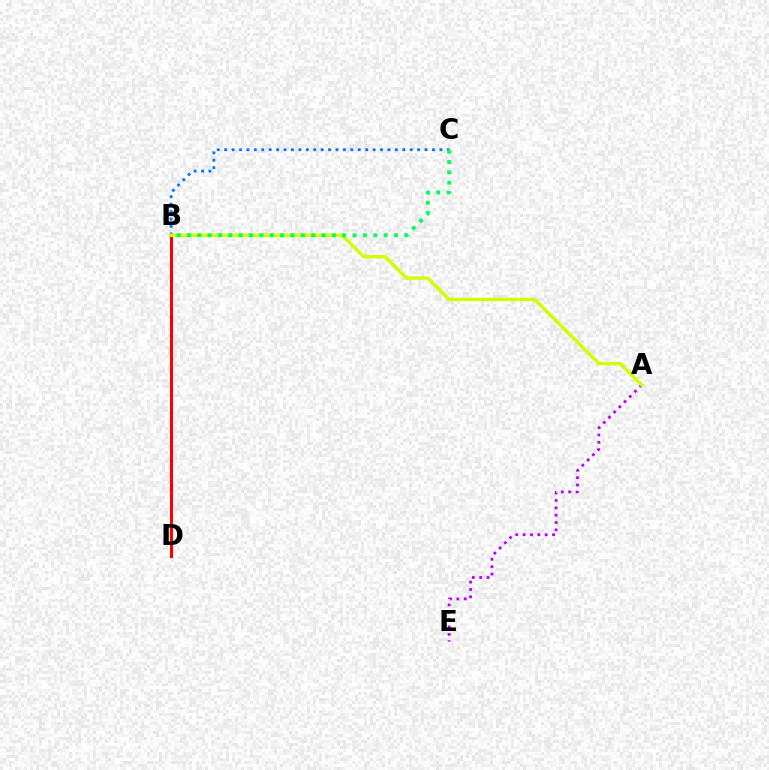{('A', 'E'): [{'color': '#b900ff', 'line_style': 'dotted', 'thickness': 2.0}], ('B', 'C'): [{'color': '#0074ff', 'line_style': 'dotted', 'thickness': 2.02}, {'color': '#00ff5c', 'line_style': 'dotted', 'thickness': 2.81}], ('B', 'D'): [{'color': '#ff0000', 'line_style': 'solid', 'thickness': 2.21}], ('A', 'B'): [{'color': '#d1ff00', 'line_style': 'solid', 'thickness': 2.47}]}